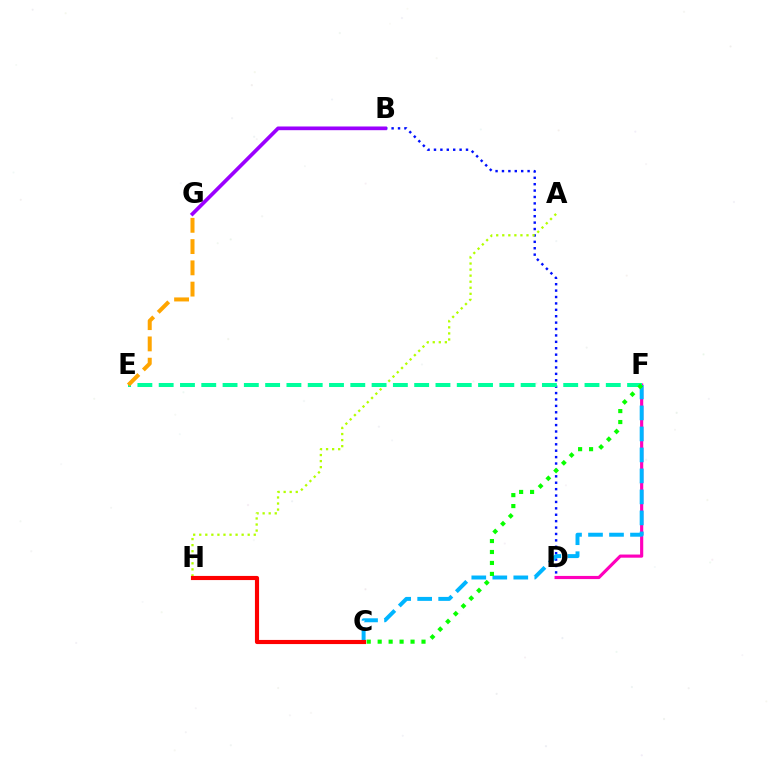{('D', 'F'): [{'color': '#ff00bd', 'line_style': 'solid', 'thickness': 2.27}], ('B', 'D'): [{'color': '#0010ff', 'line_style': 'dotted', 'thickness': 1.74}], ('C', 'F'): [{'color': '#00b5ff', 'line_style': 'dashed', 'thickness': 2.85}, {'color': '#08ff00', 'line_style': 'dotted', 'thickness': 2.98}], ('A', 'H'): [{'color': '#b3ff00', 'line_style': 'dotted', 'thickness': 1.65}], ('E', 'F'): [{'color': '#00ff9d', 'line_style': 'dashed', 'thickness': 2.89}], ('C', 'H'): [{'color': '#ff0000', 'line_style': 'solid', 'thickness': 2.97}], ('E', 'G'): [{'color': '#ffa500', 'line_style': 'dashed', 'thickness': 2.89}], ('B', 'G'): [{'color': '#9b00ff', 'line_style': 'solid', 'thickness': 2.66}]}